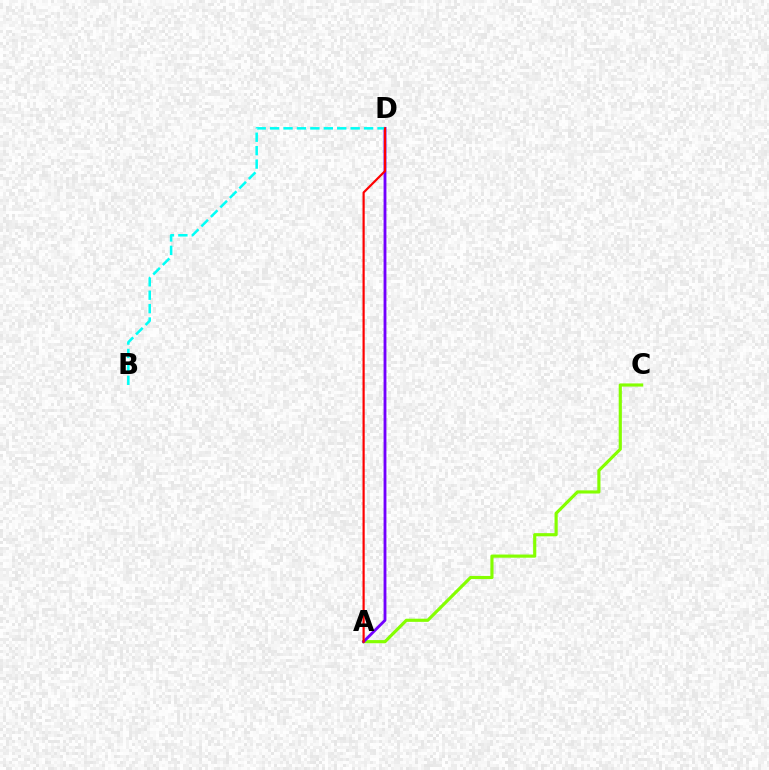{('A', 'C'): [{'color': '#84ff00', 'line_style': 'solid', 'thickness': 2.27}], ('A', 'D'): [{'color': '#7200ff', 'line_style': 'solid', 'thickness': 2.05}, {'color': '#ff0000', 'line_style': 'solid', 'thickness': 1.57}], ('B', 'D'): [{'color': '#00fff6', 'line_style': 'dashed', 'thickness': 1.82}]}